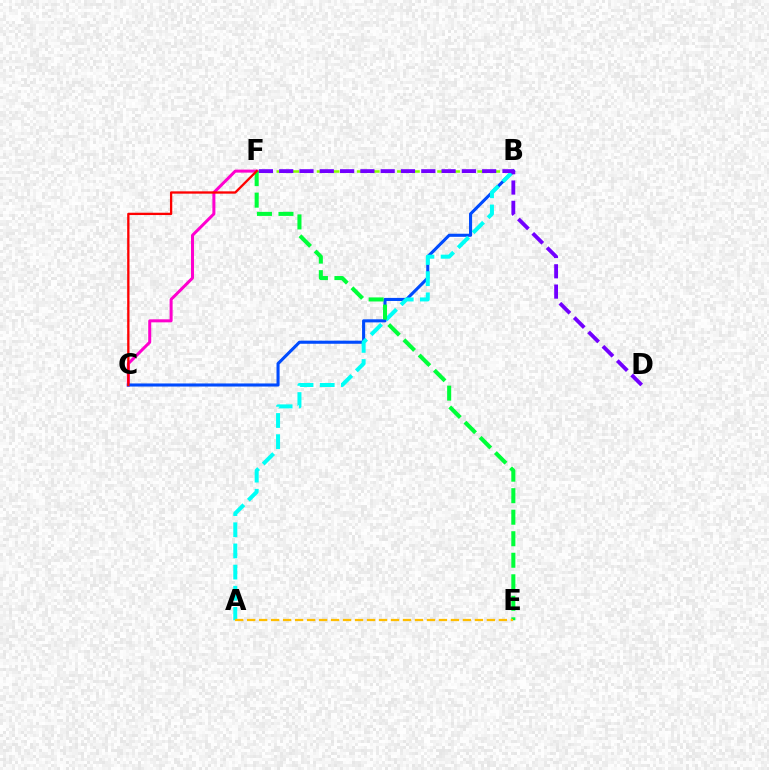{('B', 'F'): [{'color': '#84ff00', 'line_style': 'dashed', 'thickness': 1.82}], ('C', 'F'): [{'color': '#ff00cf', 'line_style': 'solid', 'thickness': 2.17}, {'color': '#ff0000', 'line_style': 'solid', 'thickness': 1.66}], ('B', 'C'): [{'color': '#004bff', 'line_style': 'solid', 'thickness': 2.22}], ('A', 'B'): [{'color': '#00fff6', 'line_style': 'dashed', 'thickness': 2.88}], ('E', 'F'): [{'color': '#00ff39', 'line_style': 'dashed', 'thickness': 2.92}], ('D', 'F'): [{'color': '#7200ff', 'line_style': 'dashed', 'thickness': 2.76}], ('A', 'E'): [{'color': '#ffbd00', 'line_style': 'dashed', 'thickness': 1.63}]}